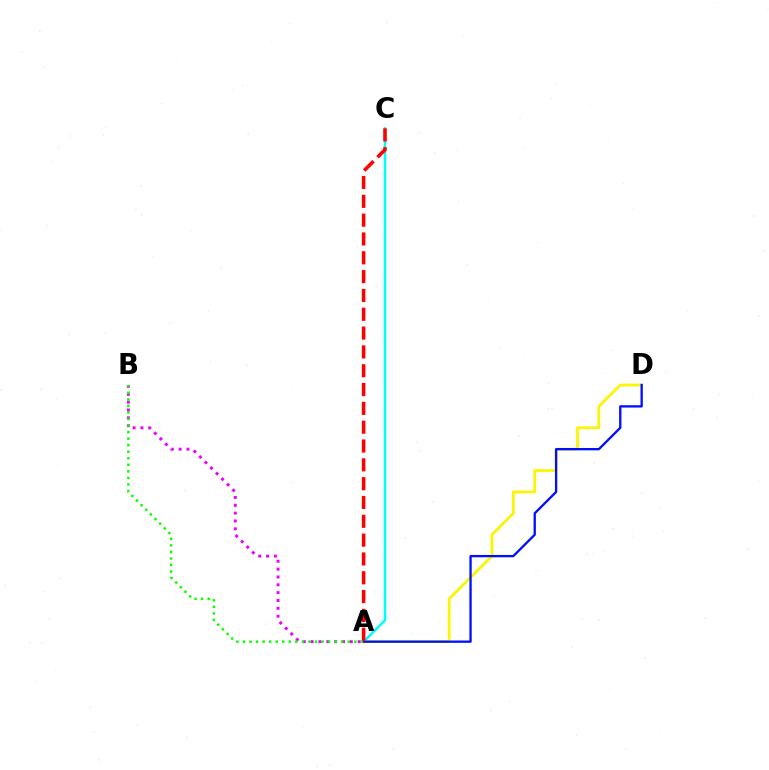{('A', 'B'): [{'color': '#ee00ff', 'line_style': 'dotted', 'thickness': 2.13}, {'color': '#08ff00', 'line_style': 'dotted', 'thickness': 1.78}], ('A', 'C'): [{'color': '#00fff6', 'line_style': 'solid', 'thickness': 1.8}, {'color': '#ff0000', 'line_style': 'dashed', 'thickness': 2.56}], ('A', 'D'): [{'color': '#fcf500', 'line_style': 'solid', 'thickness': 2.0}, {'color': '#0010ff', 'line_style': 'solid', 'thickness': 1.67}]}